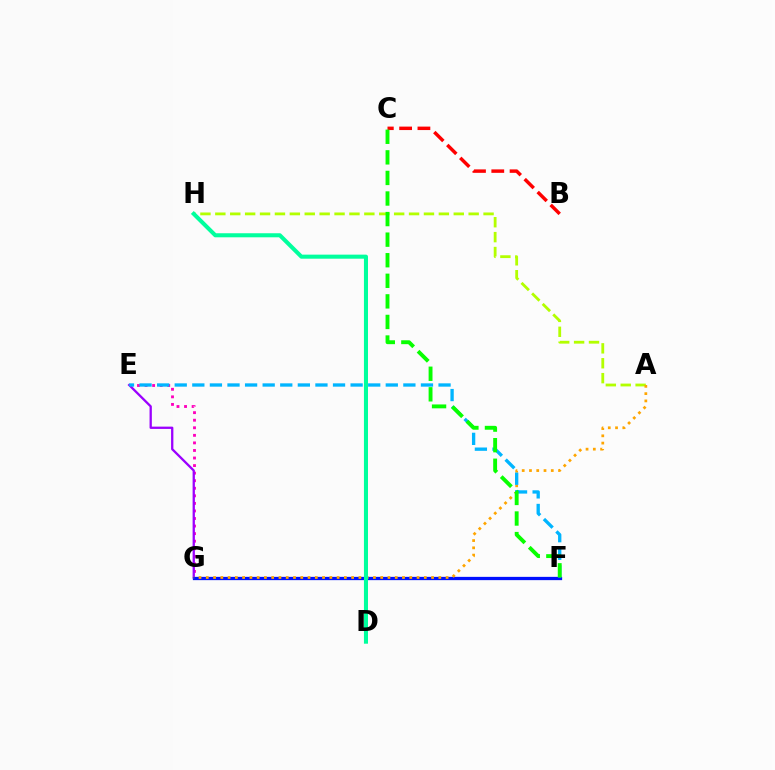{('A', 'H'): [{'color': '#b3ff00', 'line_style': 'dashed', 'thickness': 2.02}], ('E', 'G'): [{'color': '#ff00bd', 'line_style': 'dotted', 'thickness': 2.05}, {'color': '#9b00ff', 'line_style': 'solid', 'thickness': 1.65}], ('B', 'C'): [{'color': '#ff0000', 'line_style': 'dashed', 'thickness': 2.49}], ('F', 'G'): [{'color': '#0010ff', 'line_style': 'solid', 'thickness': 2.36}], ('A', 'G'): [{'color': '#ffa500', 'line_style': 'dotted', 'thickness': 1.97}], ('E', 'F'): [{'color': '#00b5ff', 'line_style': 'dashed', 'thickness': 2.39}], ('C', 'F'): [{'color': '#08ff00', 'line_style': 'dashed', 'thickness': 2.79}], ('D', 'H'): [{'color': '#00ff9d', 'line_style': 'solid', 'thickness': 2.92}]}